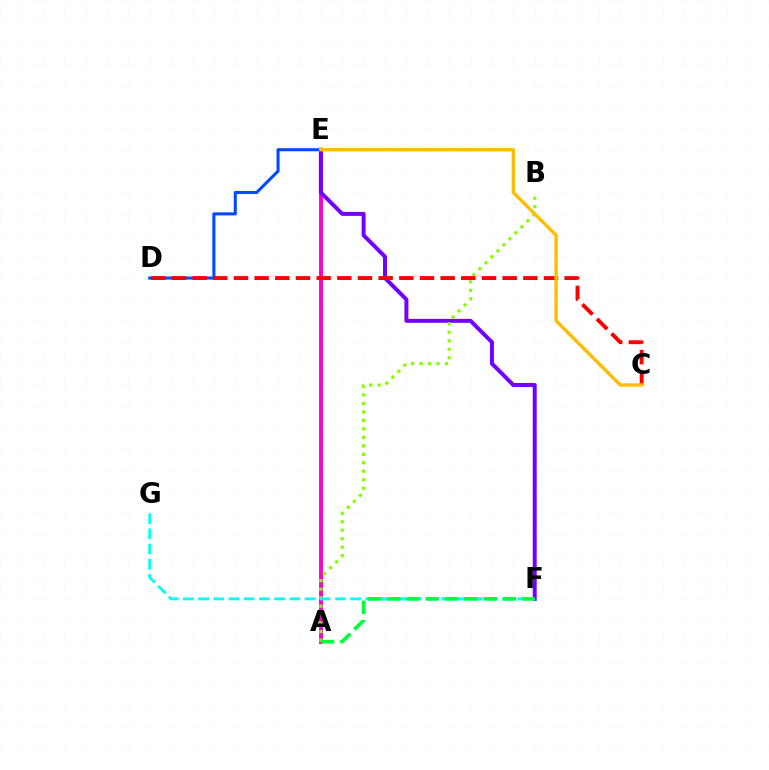{('A', 'E'): [{'color': '#ff00cf', 'line_style': 'solid', 'thickness': 2.83}], ('E', 'F'): [{'color': '#7200ff', 'line_style': 'solid', 'thickness': 2.85}], ('A', 'B'): [{'color': '#84ff00', 'line_style': 'dotted', 'thickness': 2.3}], ('D', 'E'): [{'color': '#004bff', 'line_style': 'solid', 'thickness': 2.21}], ('C', 'D'): [{'color': '#ff0000', 'line_style': 'dashed', 'thickness': 2.81}], ('C', 'E'): [{'color': '#ffbd00', 'line_style': 'solid', 'thickness': 2.43}], ('F', 'G'): [{'color': '#00fff6', 'line_style': 'dashed', 'thickness': 2.06}], ('A', 'F'): [{'color': '#00ff39', 'line_style': 'dashed', 'thickness': 2.62}]}